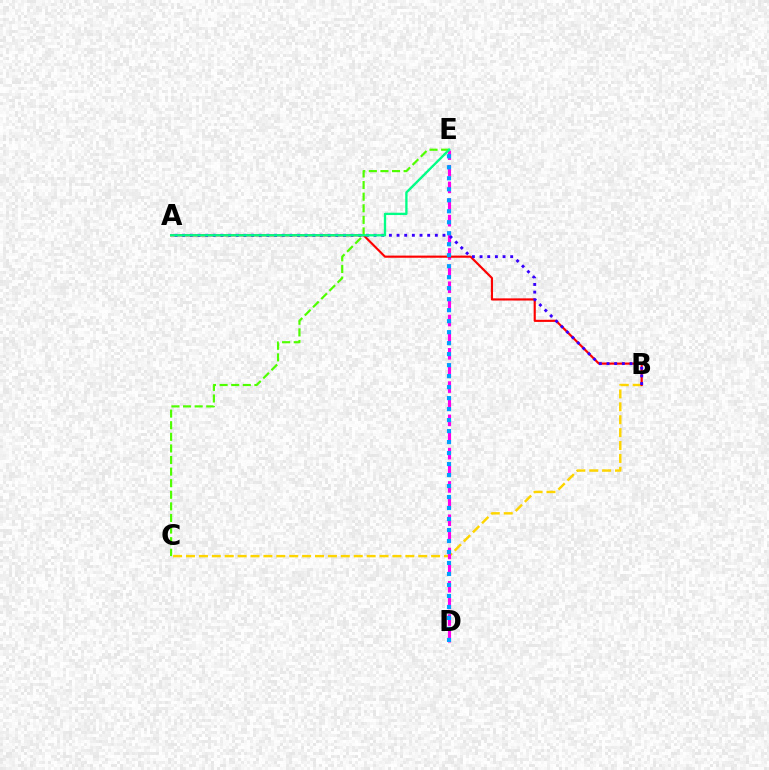{('B', 'C'): [{'color': '#ffd500', 'line_style': 'dashed', 'thickness': 1.75}], ('D', 'E'): [{'color': '#ff00ed', 'line_style': 'dashed', 'thickness': 2.26}, {'color': '#009eff', 'line_style': 'dotted', 'thickness': 2.99}], ('A', 'B'): [{'color': '#ff0000', 'line_style': 'solid', 'thickness': 1.55}, {'color': '#3700ff', 'line_style': 'dotted', 'thickness': 2.08}], ('C', 'E'): [{'color': '#4fff00', 'line_style': 'dashed', 'thickness': 1.57}], ('A', 'E'): [{'color': '#00ff86', 'line_style': 'solid', 'thickness': 1.68}]}